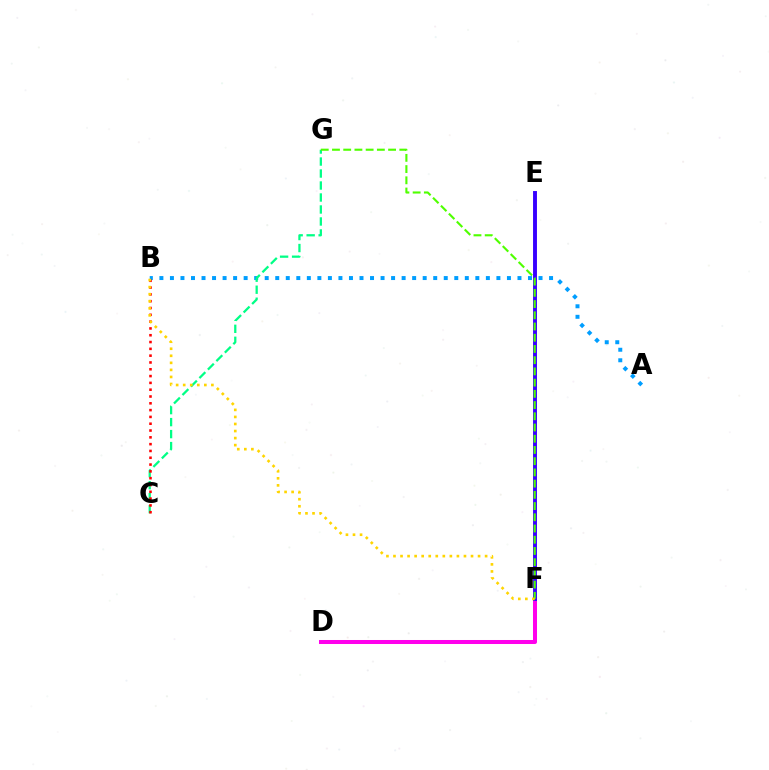{('A', 'B'): [{'color': '#009eff', 'line_style': 'dotted', 'thickness': 2.86}], ('D', 'F'): [{'color': '#ff00ed', 'line_style': 'solid', 'thickness': 2.89}], ('E', 'F'): [{'color': '#3700ff', 'line_style': 'solid', 'thickness': 2.81}], ('C', 'G'): [{'color': '#00ff86', 'line_style': 'dashed', 'thickness': 1.63}], ('B', 'C'): [{'color': '#ff0000', 'line_style': 'dotted', 'thickness': 1.85}], ('F', 'G'): [{'color': '#4fff00', 'line_style': 'dashed', 'thickness': 1.52}], ('B', 'F'): [{'color': '#ffd500', 'line_style': 'dotted', 'thickness': 1.92}]}